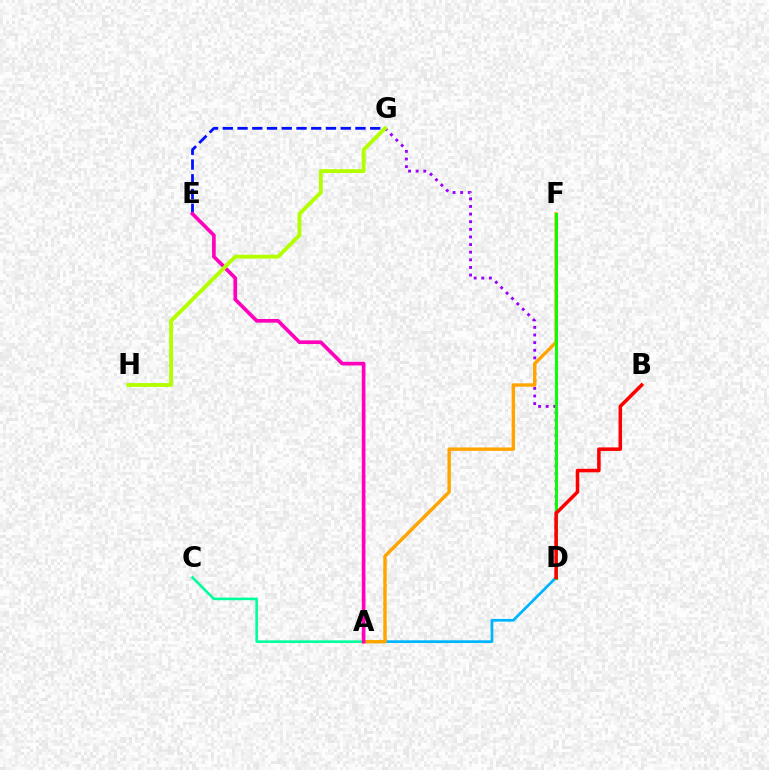{('D', 'G'): [{'color': '#9b00ff', 'line_style': 'dotted', 'thickness': 2.07}], ('A', 'D'): [{'color': '#00b5ff', 'line_style': 'solid', 'thickness': 1.98}], ('A', 'C'): [{'color': '#00ff9d', 'line_style': 'solid', 'thickness': 1.88}], ('E', 'G'): [{'color': '#0010ff', 'line_style': 'dashed', 'thickness': 2.0}], ('A', 'F'): [{'color': '#ffa500', 'line_style': 'solid', 'thickness': 2.45}], ('A', 'E'): [{'color': '#ff00bd', 'line_style': 'solid', 'thickness': 2.64}], ('D', 'F'): [{'color': '#08ff00', 'line_style': 'solid', 'thickness': 2.12}], ('B', 'D'): [{'color': '#ff0000', 'line_style': 'solid', 'thickness': 2.54}], ('G', 'H'): [{'color': '#b3ff00', 'line_style': 'solid', 'thickness': 2.78}]}